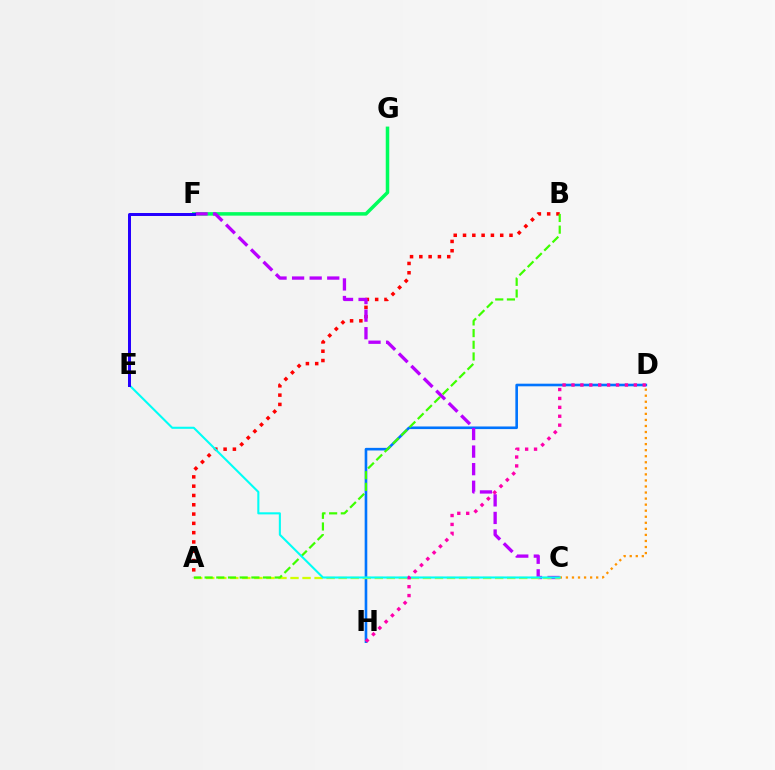{('D', 'H'): [{'color': '#0074ff', 'line_style': 'solid', 'thickness': 1.88}, {'color': '#ff00ac', 'line_style': 'dotted', 'thickness': 2.42}], ('A', 'B'): [{'color': '#ff0000', 'line_style': 'dotted', 'thickness': 2.53}, {'color': '#3dff00', 'line_style': 'dashed', 'thickness': 1.59}], ('F', 'G'): [{'color': '#00ff5c', 'line_style': 'solid', 'thickness': 2.52}], ('C', 'F'): [{'color': '#b900ff', 'line_style': 'dashed', 'thickness': 2.39}], ('A', 'C'): [{'color': '#d1ff00', 'line_style': 'dashed', 'thickness': 1.64}], ('C', 'D'): [{'color': '#ff9400', 'line_style': 'dotted', 'thickness': 1.64}], ('C', 'E'): [{'color': '#00fff6', 'line_style': 'solid', 'thickness': 1.51}], ('E', 'F'): [{'color': '#2500ff', 'line_style': 'solid', 'thickness': 2.16}]}